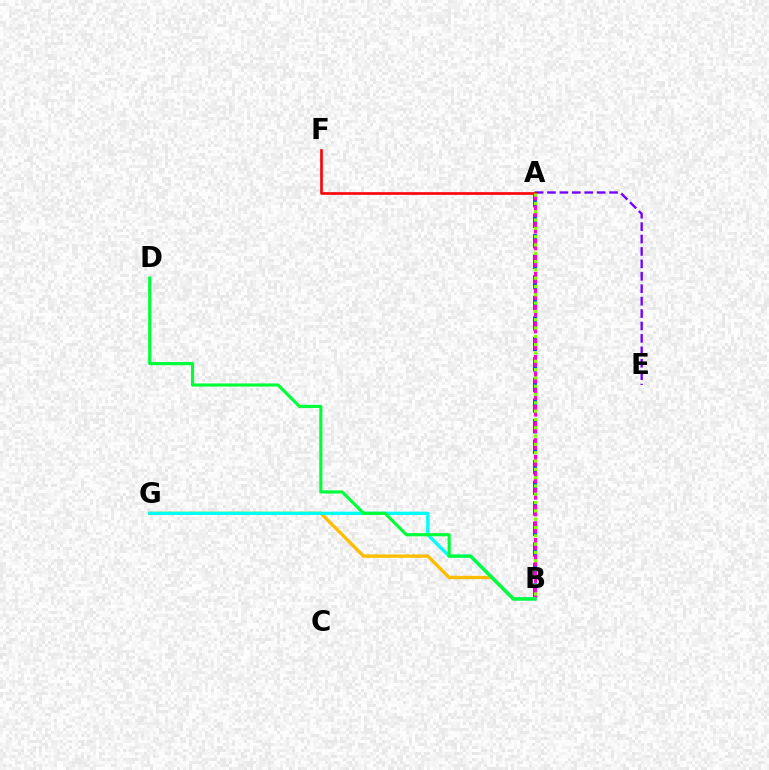{('A', 'B'): [{'color': '#004bff', 'line_style': 'dashed', 'thickness': 2.79}, {'color': '#ff00cf', 'line_style': 'dashed', 'thickness': 2.26}, {'color': '#84ff00', 'line_style': 'dotted', 'thickness': 2.26}], ('B', 'G'): [{'color': '#ffbd00', 'line_style': 'solid', 'thickness': 2.4}, {'color': '#00fff6', 'line_style': 'solid', 'thickness': 2.35}], ('A', 'E'): [{'color': '#7200ff', 'line_style': 'dashed', 'thickness': 1.69}], ('B', 'D'): [{'color': '#00ff39', 'line_style': 'solid', 'thickness': 2.25}], ('A', 'F'): [{'color': '#ff0000', 'line_style': 'solid', 'thickness': 1.89}]}